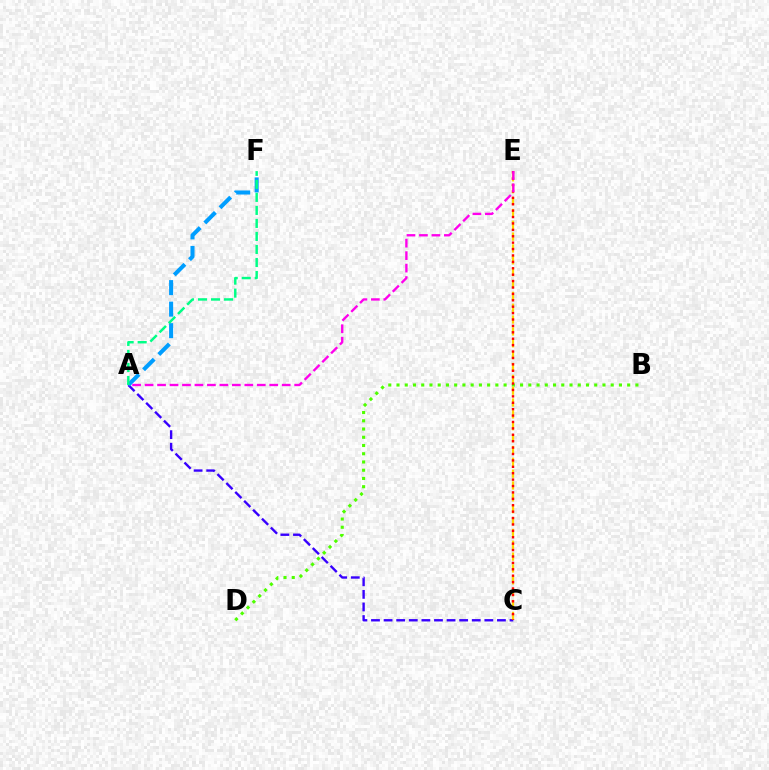{('A', 'C'): [{'color': '#3700ff', 'line_style': 'dashed', 'thickness': 1.71}], ('B', 'D'): [{'color': '#4fff00', 'line_style': 'dotted', 'thickness': 2.24}], ('C', 'E'): [{'color': '#ffd500', 'line_style': 'dashed', 'thickness': 1.61}, {'color': '#ff0000', 'line_style': 'dotted', 'thickness': 1.74}], ('A', 'F'): [{'color': '#009eff', 'line_style': 'dashed', 'thickness': 2.92}, {'color': '#00ff86', 'line_style': 'dashed', 'thickness': 1.77}], ('A', 'E'): [{'color': '#ff00ed', 'line_style': 'dashed', 'thickness': 1.69}]}